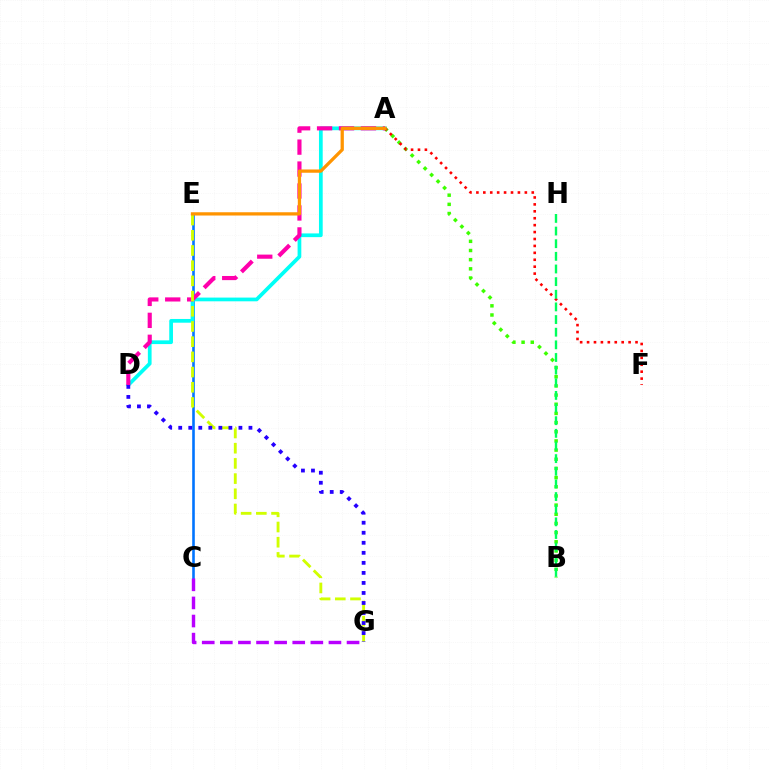{('A', 'B'): [{'color': '#3dff00', 'line_style': 'dotted', 'thickness': 2.49}], ('C', 'E'): [{'color': '#0074ff', 'line_style': 'solid', 'thickness': 1.87}], ('A', 'D'): [{'color': '#00fff6', 'line_style': 'solid', 'thickness': 2.68}, {'color': '#ff00ac', 'line_style': 'dashed', 'thickness': 2.98}], ('E', 'G'): [{'color': '#d1ff00', 'line_style': 'dashed', 'thickness': 2.06}], ('A', 'F'): [{'color': '#ff0000', 'line_style': 'dotted', 'thickness': 1.88}], ('C', 'G'): [{'color': '#b900ff', 'line_style': 'dashed', 'thickness': 2.46}], ('D', 'G'): [{'color': '#2500ff', 'line_style': 'dotted', 'thickness': 2.73}], ('A', 'E'): [{'color': '#ff9400', 'line_style': 'solid', 'thickness': 2.35}], ('B', 'H'): [{'color': '#00ff5c', 'line_style': 'dashed', 'thickness': 1.72}]}